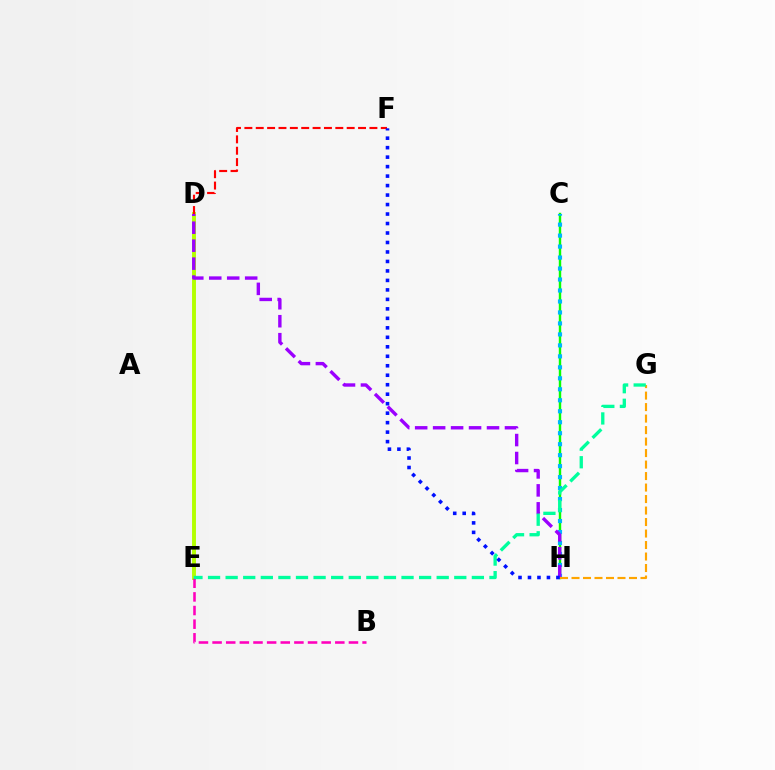{('C', 'H'): [{'color': '#08ff00', 'line_style': 'solid', 'thickness': 1.75}, {'color': '#00b5ff', 'line_style': 'dotted', 'thickness': 2.98}], ('D', 'E'): [{'color': '#b3ff00', 'line_style': 'solid', 'thickness': 2.82}], ('D', 'H'): [{'color': '#9b00ff', 'line_style': 'dashed', 'thickness': 2.44}], ('D', 'F'): [{'color': '#ff0000', 'line_style': 'dashed', 'thickness': 1.54}], ('B', 'E'): [{'color': '#ff00bd', 'line_style': 'dashed', 'thickness': 1.85}], ('G', 'H'): [{'color': '#ffa500', 'line_style': 'dashed', 'thickness': 1.56}], ('E', 'G'): [{'color': '#00ff9d', 'line_style': 'dashed', 'thickness': 2.39}], ('F', 'H'): [{'color': '#0010ff', 'line_style': 'dotted', 'thickness': 2.58}]}